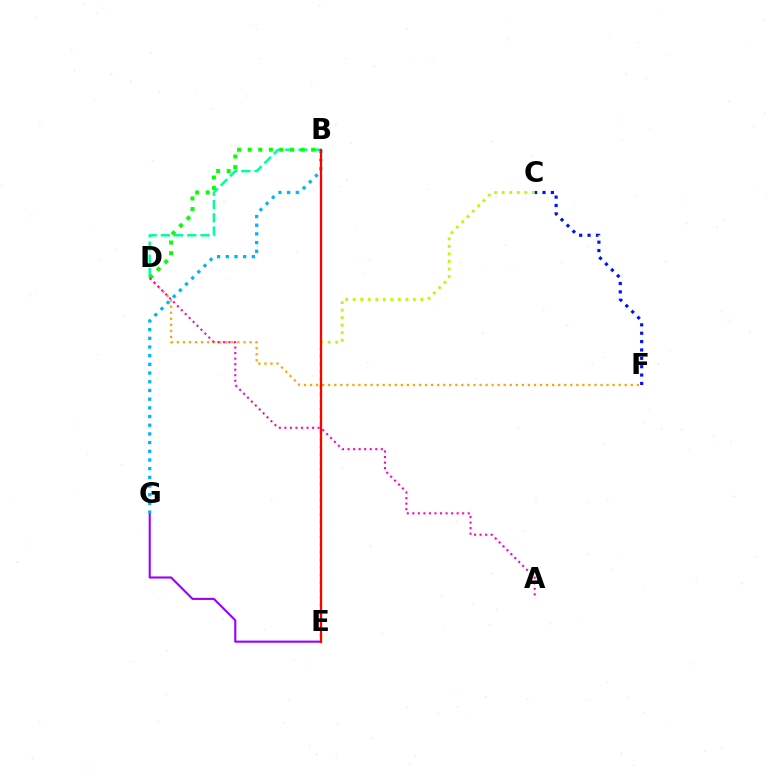{('C', 'E'): [{'color': '#b3ff00', 'line_style': 'dotted', 'thickness': 2.05}], ('B', 'D'): [{'color': '#00ff9d', 'line_style': 'dashed', 'thickness': 1.79}, {'color': '#08ff00', 'line_style': 'dotted', 'thickness': 2.88}], ('D', 'F'): [{'color': '#ffa500', 'line_style': 'dotted', 'thickness': 1.64}], ('C', 'F'): [{'color': '#0010ff', 'line_style': 'dotted', 'thickness': 2.27}], ('E', 'G'): [{'color': '#9b00ff', 'line_style': 'solid', 'thickness': 1.51}], ('A', 'D'): [{'color': '#ff00bd', 'line_style': 'dotted', 'thickness': 1.51}], ('B', 'G'): [{'color': '#00b5ff', 'line_style': 'dotted', 'thickness': 2.36}], ('B', 'E'): [{'color': '#ff0000', 'line_style': 'solid', 'thickness': 1.62}]}